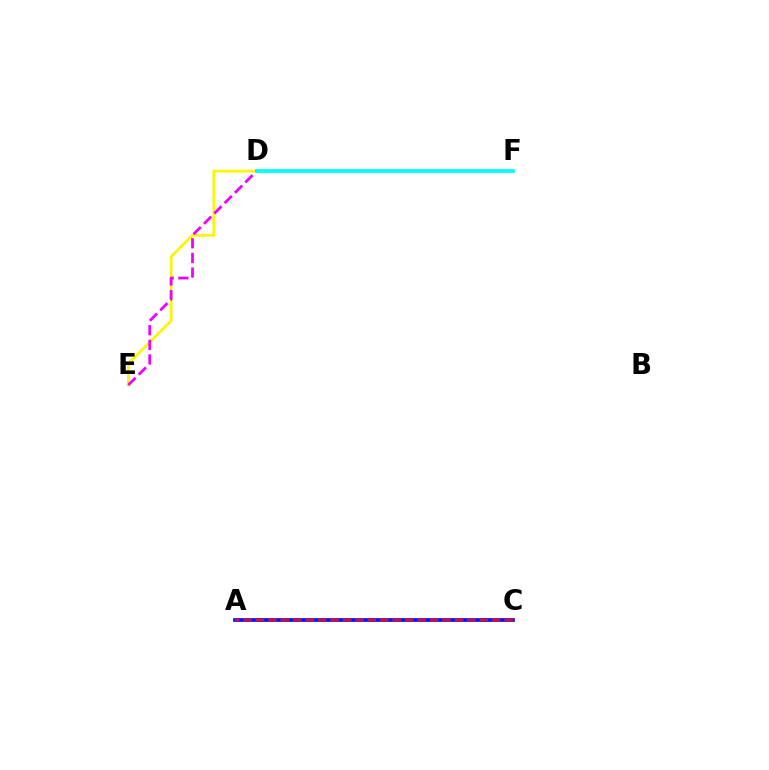{('D', 'E'): [{'color': '#fcf500', 'line_style': 'solid', 'thickness': 1.97}, {'color': '#ee00ff', 'line_style': 'dashed', 'thickness': 1.99}], ('D', 'F'): [{'color': '#08ff00', 'line_style': 'dashed', 'thickness': 1.56}, {'color': '#00fff6', 'line_style': 'solid', 'thickness': 2.68}], ('A', 'C'): [{'color': '#0010ff', 'line_style': 'solid', 'thickness': 2.66}, {'color': '#ff0000', 'line_style': 'dashed', 'thickness': 1.69}]}